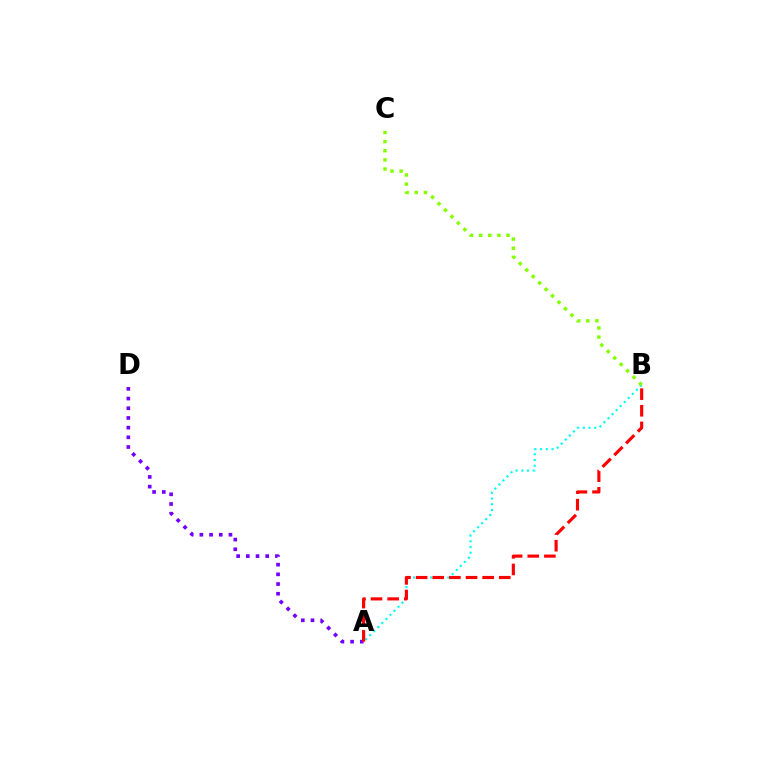{('A', 'D'): [{'color': '#7200ff', 'line_style': 'dotted', 'thickness': 2.63}], ('A', 'B'): [{'color': '#00fff6', 'line_style': 'dotted', 'thickness': 1.56}, {'color': '#ff0000', 'line_style': 'dashed', 'thickness': 2.26}], ('B', 'C'): [{'color': '#84ff00', 'line_style': 'dotted', 'thickness': 2.48}]}